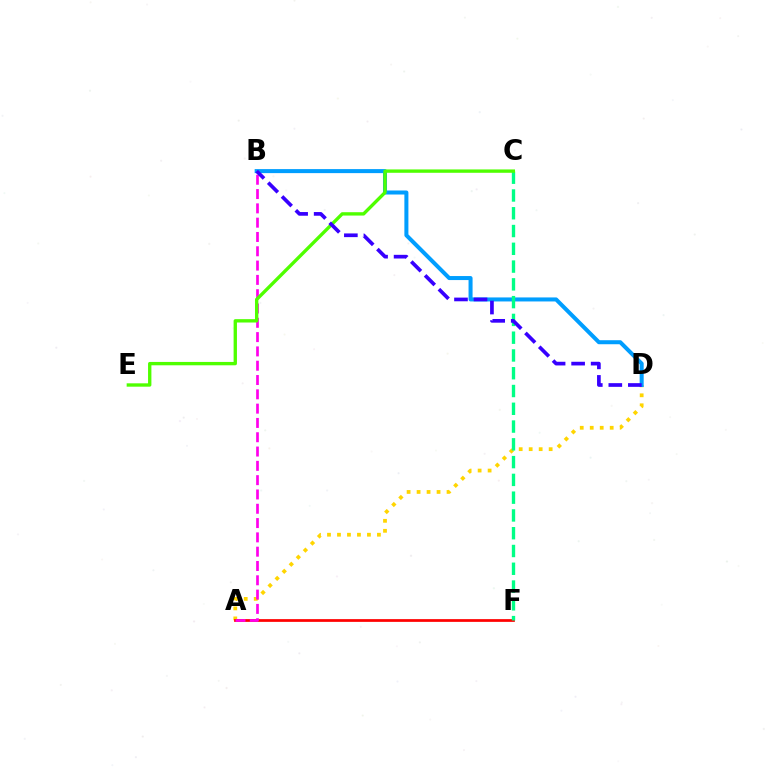{('A', 'D'): [{'color': '#ffd500', 'line_style': 'dotted', 'thickness': 2.71}], ('A', 'F'): [{'color': '#ff0000', 'line_style': 'solid', 'thickness': 1.97}], ('B', 'D'): [{'color': '#009eff', 'line_style': 'solid', 'thickness': 2.9}, {'color': '#3700ff', 'line_style': 'dashed', 'thickness': 2.65}], ('A', 'B'): [{'color': '#ff00ed', 'line_style': 'dashed', 'thickness': 1.94}], ('C', 'F'): [{'color': '#00ff86', 'line_style': 'dashed', 'thickness': 2.41}], ('C', 'E'): [{'color': '#4fff00', 'line_style': 'solid', 'thickness': 2.41}]}